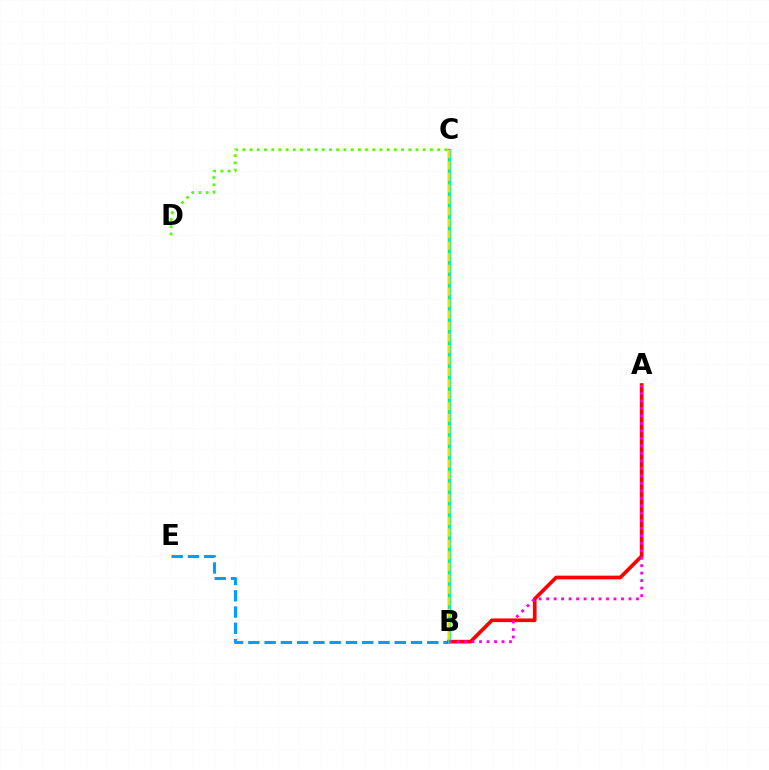{('C', 'D'): [{'color': '#4fff00', 'line_style': 'dotted', 'thickness': 1.96}], ('B', 'E'): [{'color': '#009eff', 'line_style': 'dashed', 'thickness': 2.21}], ('A', 'B'): [{'color': '#ff0000', 'line_style': 'solid', 'thickness': 2.65}, {'color': '#ff00ed', 'line_style': 'dotted', 'thickness': 2.03}], ('B', 'C'): [{'color': '#3700ff', 'line_style': 'solid', 'thickness': 1.62}, {'color': '#00ff86', 'line_style': 'solid', 'thickness': 2.06}, {'color': '#ffd500', 'line_style': 'dashed', 'thickness': 1.56}]}